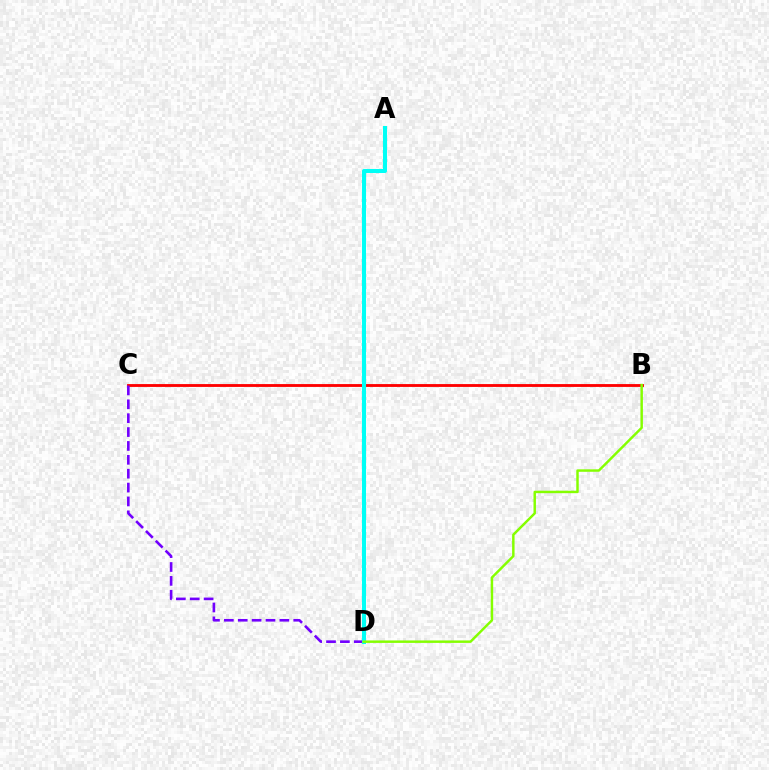{('B', 'C'): [{'color': '#ff0000', 'line_style': 'solid', 'thickness': 2.05}], ('C', 'D'): [{'color': '#7200ff', 'line_style': 'dashed', 'thickness': 1.89}], ('A', 'D'): [{'color': '#00fff6', 'line_style': 'solid', 'thickness': 2.92}], ('B', 'D'): [{'color': '#84ff00', 'line_style': 'solid', 'thickness': 1.77}]}